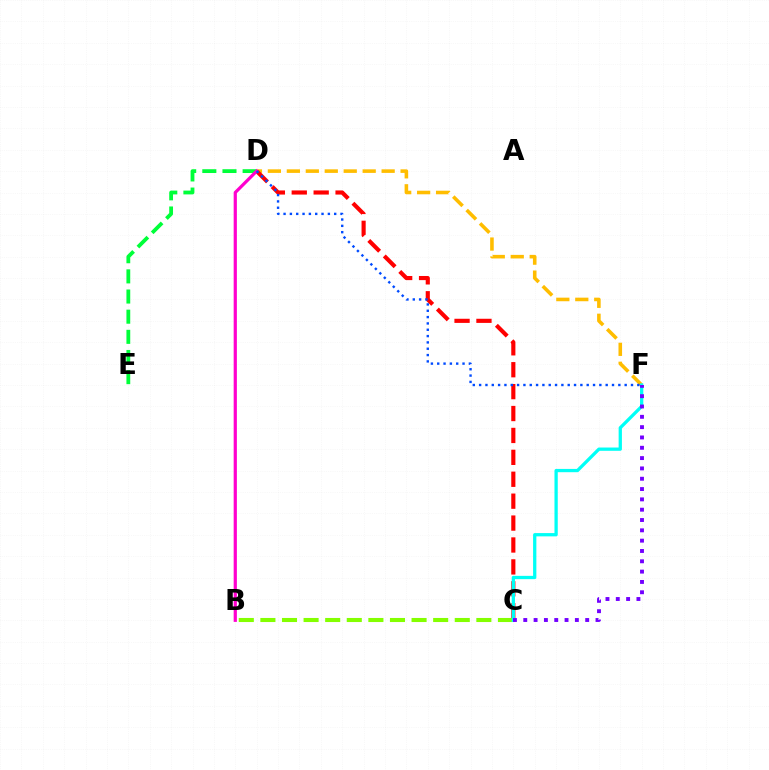{('D', 'F'): [{'color': '#ffbd00', 'line_style': 'dashed', 'thickness': 2.58}, {'color': '#004bff', 'line_style': 'dotted', 'thickness': 1.72}], ('D', 'E'): [{'color': '#00ff39', 'line_style': 'dashed', 'thickness': 2.74}], ('C', 'D'): [{'color': '#ff0000', 'line_style': 'dashed', 'thickness': 2.98}], ('B', 'D'): [{'color': '#ff00cf', 'line_style': 'solid', 'thickness': 2.31}], ('B', 'C'): [{'color': '#84ff00', 'line_style': 'dashed', 'thickness': 2.93}], ('C', 'F'): [{'color': '#00fff6', 'line_style': 'solid', 'thickness': 2.36}, {'color': '#7200ff', 'line_style': 'dotted', 'thickness': 2.8}]}